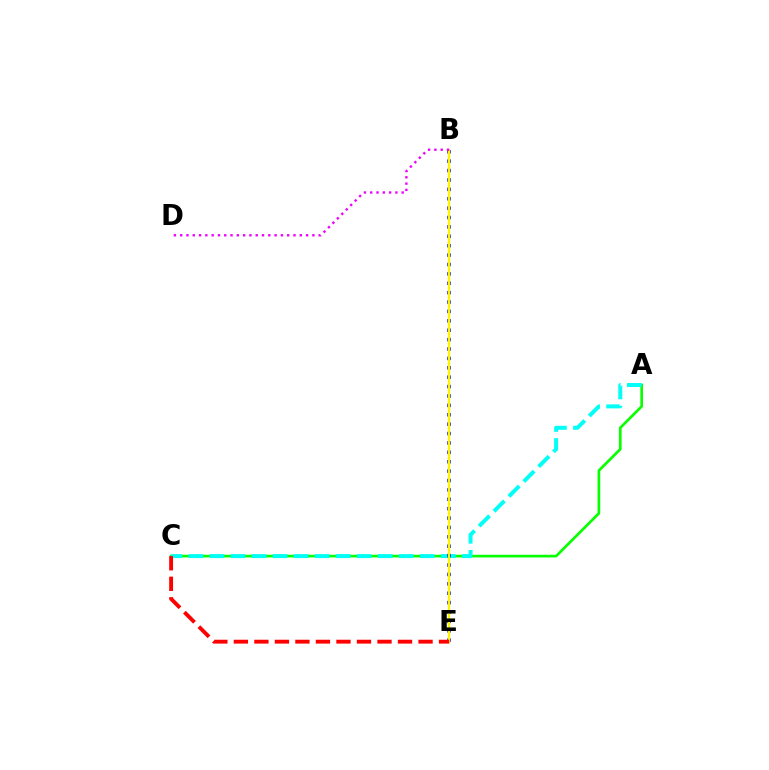{('A', 'C'): [{'color': '#08ff00', 'line_style': 'solid', 'thickness': 1.94}, {'color': '#00fff6', 'line_style': 'dashed', 'thickness': 2.86}], ('B', 'E'): [{'color': '#0010ff', 'line_style': 'dotted', 'thickness': 2.55}, {'color': '#fcf500', 'line_style': 'solid', 'thickness': 1.63}], ('B', 'D'): [{'color': '#ee00ff', 'line_style': 'dotted', 'thickness': 1.71}], ('C', 'E'): [{'color': '#ff0000', 'line_style': 'dashed', 'thickness': 2.79}]}